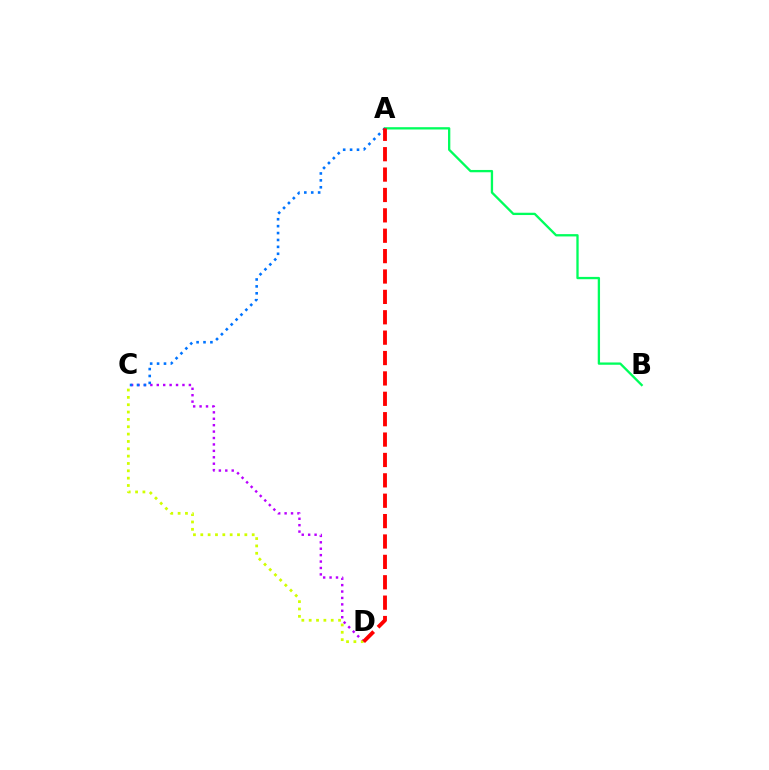{('A', 'B'): [{'color': '#00ff5c', 'line_style': 'solid', 'thickness': 1.66}], ('C', 'D'): [{'color': '#b900ff', 'line_style': 'dotted', 'thickness': 1.74}, {'color': '#d1ff00', 'line_style': 'dotted', 'thickness': 2.0}], ('A', 'C'): [{'color': '#0074ff', 'line_style': 'dotted', 'thickness': 1.88}], ('A', 'D'): [{'color': '#ff0000', 'line_style': 'dashed', 'thickness': 2.77}]}